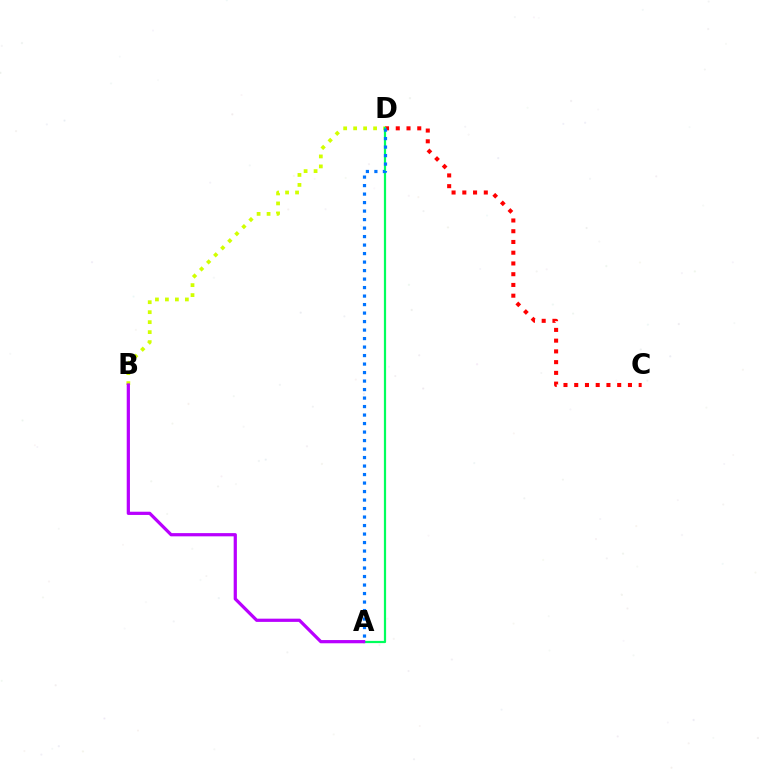{('B', 'D'): [{'color': '#d1ff00', 'line_style': 'dotted', 'thickness': 2.71}], ('C', 'D'): [{'color': '#ff0000', 'line_style': 'dotted', 'thickness': 2.92}], ('A', 'D'): [{'color': '#00ff5c', 'line_style': 'solid', 'thickness': 1.6}, {'color': '#0074ff', 'line_style': 'dotted', 'thickness': 2.31}], ('A', 'B'): [{'color': '#b900ff', 'line_style': 'solid', 'thickness': 2.32}]}